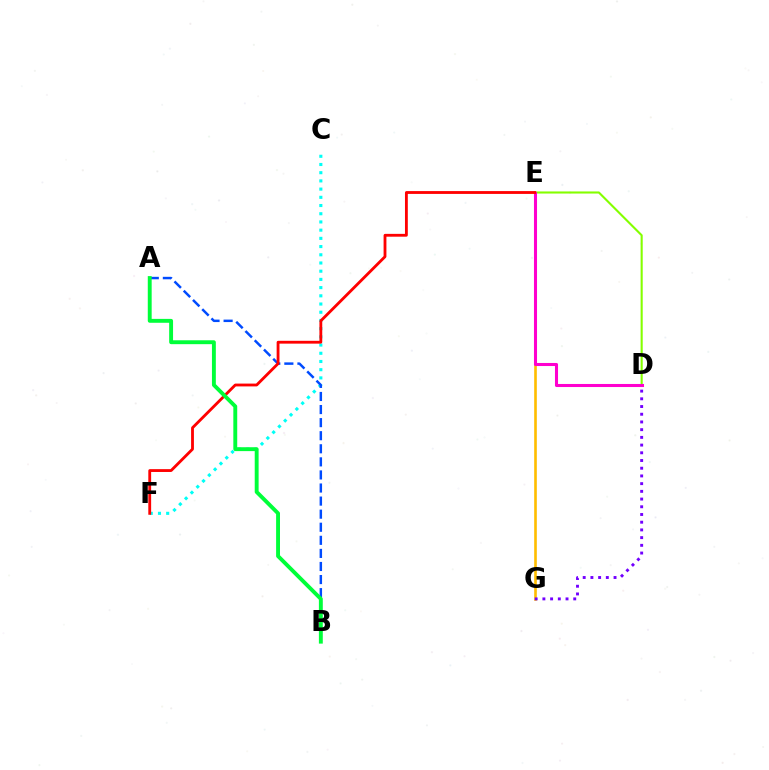{('E', 'G'): [{'color': '#ffbd00', 'line_style': 'solid', 'thickness': 1.9}], ('D', 'E'): [{'color': '#84ff00', 'line_style': 'solid', 'thickness': 1.51}, {'color': '#ff00cf', 'line_style': 'solid', 'thickness': 2.2}], ('D', 'G'): [{'color': '#7200ff', 'line_style': 'dotted', 'thickness': 2.1}], ('C', 'F'): [{'color': '#00fff6', 'line_style': 'dotted', 'thickness': 2.23}], ('A', 'B'): [{'color': '#004bff', 'line_style': 'dashed', 'thickness': 1.78}, {'color': '#00ff39', 'line_style': 'solid', 'thickness': 2.8}], ('E', 'F'): [{'color': '#ff0000', 'line_style': 'solid', 'thickness': 2.04}]}